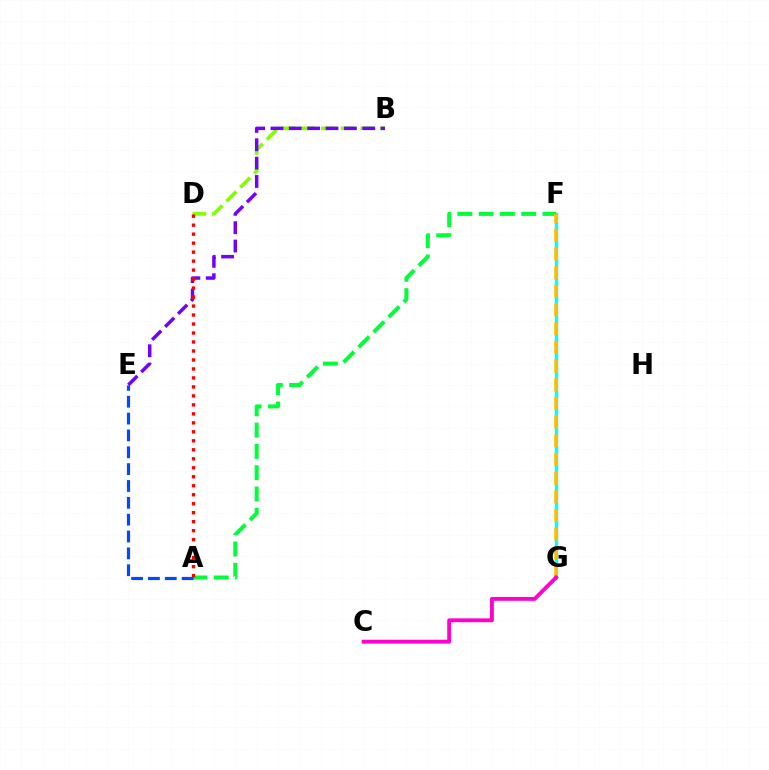{('F', 'G'): [{'color': '#00fff6', 'line_style': 'solid', 'thickness': 2.45}, {'color': '#ffbd00', 'line_style': 'dashed', 'thickness': 2.54}], ('B', 'D'): [{'color': '#84ff00', 'line_style': 'dashed', 'thickness': 2.67}], ('A', 'F'): [{'color': '#00ff39', 'line_style': 'dashed', 'thickness': 2.89}], ('B', 'E'): [{'color': '#7200ff', 'line_style': 'dashed', 'thickness': 2.49}], ('C', 'G'): [{'color': '#ff00cf', 'line_style': 'solid', 'thickness': 2.77}], ('A', 'D'): [{'color': '#ff0000', 'line_style': 'dotted', 'thickness': 2.44}], ('A', 'E'): [{'color': '#004bff', 'line_style': 'dashed', 'thickness': 2.29}]}